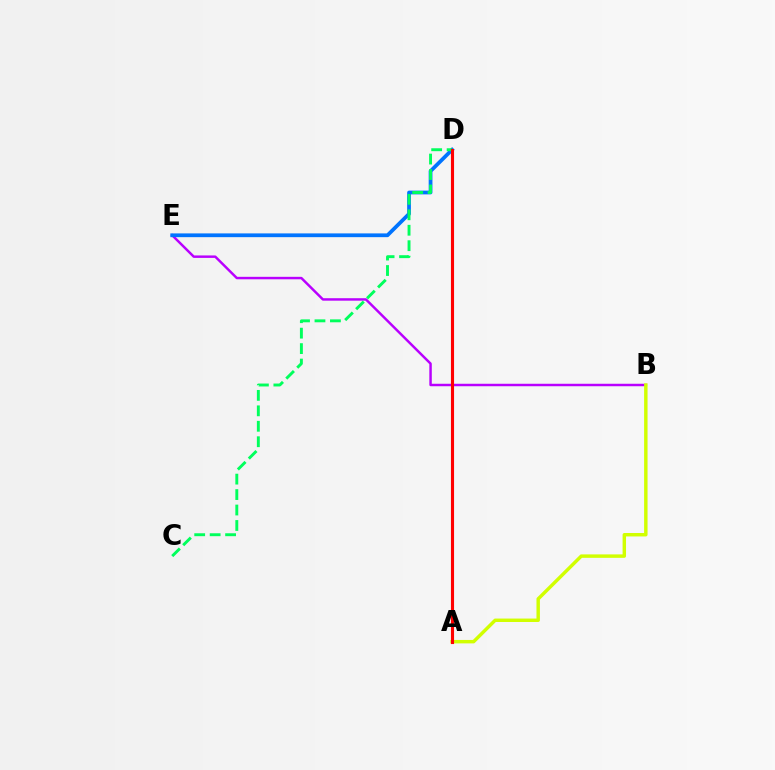{('B', 'E'): [{'color': '#b900ff', 'line_style': 'solid', 'thickness': 1.78}], ('D', 'E'): [{'color': '#0074ff', 'line_style': 'solid', 'thickness': 2.71}], ('C', 'D'): [{'color': '#00ff5c', 'line_style': 'dashed', 'thickness': 2.1}], ('A', 'B'): [{'color': '#d1ff00', 'line_style': 'solid', 'thickness': 2.48}], ('A', 'D'): [{'color': '#ff0000', 'line_style': 'solid', 'thickness': 2.24}]}